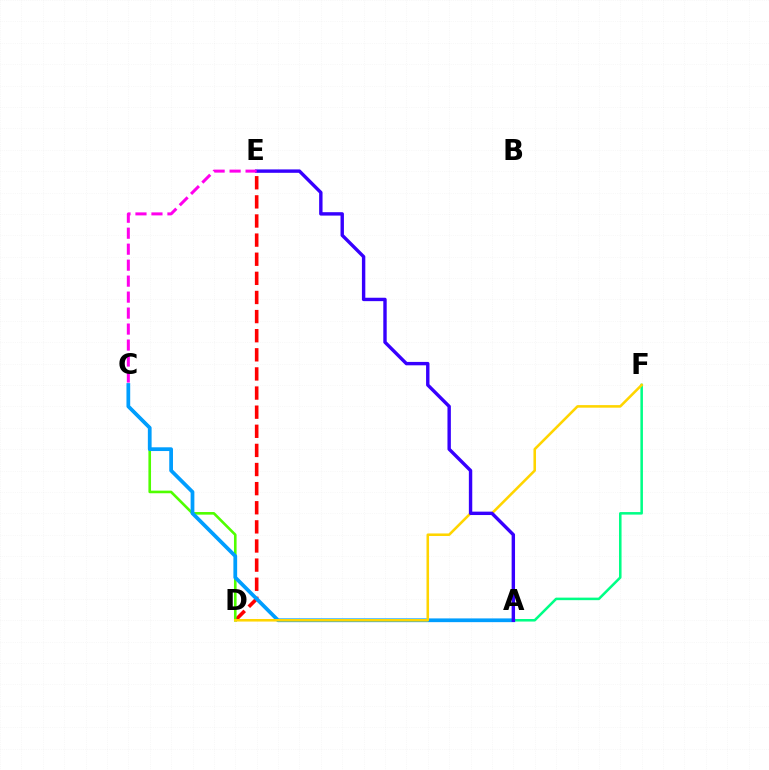{('D', 'E'): [{'color': '#ff0000', 'line_style': 'dashed', 'thickness': 2.6}], ('C', 'D'): [{'color': '#4fff00', 'line_style': 'solid', 'thickness': 1.88}], ('A', 'F'): [{'color': '#00ff86', 'line_style': 'solid', 'thickness': 1.83}], ('A', 'C'): [{'color': '#009eff', 'line_style': 'solid', 'thickness': 2.69}], ('D', 'F'): [{'color': '#ffd500', 'line_style': 'solid', 'thickness': 1.85}], ('A', 'E'): [{'color': '#3700ff', 'line_style': 'solid', 'thickness': 2.45}], ('C', 'E'): [{'color': '#ff00ed', 'line_style': 'dashed', 'thickness': 2.17}]}